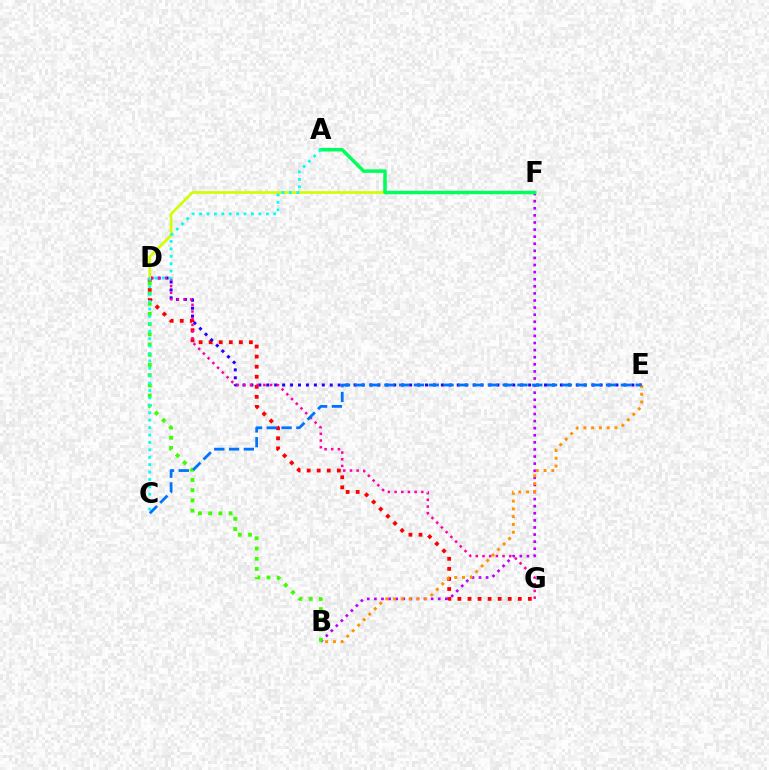{('D', 'G'): [{'color': '#ff0000', 'line_style': 'dotted', 'thickness': 2.73}, {'color': '#ff00ac', 'line_style': 'dotted', 'thickness': 1.82}], ('B', 'F'): [{'color': '#b900ff', 'line_style': 'dotted', 'thickness': 1.93}], ('B', 'D'): [{'color': '#3dff00', 'line_style': 'dotted', 'thickness': 2.77}], ('D', 'E'): [{'color': '#2500ff', 'line_style': 'dotted', 'thickness': 2.16}], ('B', 'E'): [{'color': '#ff9400', 'line_style': 'dotted', 'thickness': 2.11}], ('D', 'F'): [{'color': '#d1ff00', 'line_style': 'solid', 'thickness': 1.94}], ('A', 'F'): [{'color': '#00ff5c', 'line_style': 'solid', 'thickness': 2.52}], ('A', 'C'): [{'color': '#00fff6', 'line_style': 'dotted', 'thickness': 2.01}], ('C', 'E'): [{'color': '#0074ff', 'line_style': 'dashed', 'thickness': 2.01}]}